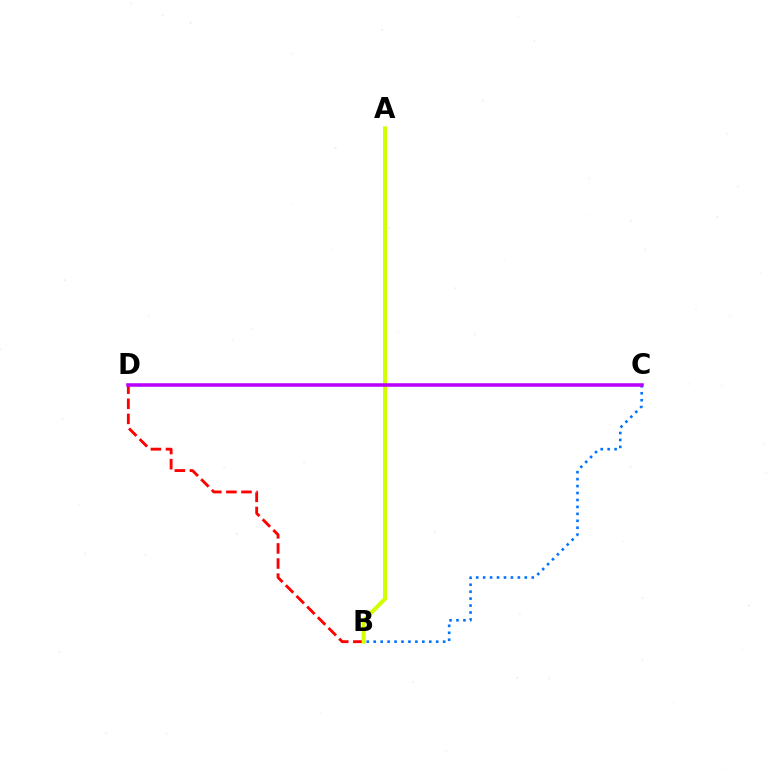{('B', 'D'): [{'color': '#ff0000', 'line_style': 'dashed', 'thickness': 2.05}], ('A', 'B'): [{'color': '#00ff5c', 'line_style': 'dotted', 'thickness': 1.81}, {'color': '#d1ff00', 'line_style': 'solid', 'thickness': 2.88}], ('B', 'C'): [{'color': '#0074ff', 'line_style': 'dotted', 'thickness': 1.89}], ('C', 'D'): [{'color': '#b900ff', 'line_style': 'solid', 'thickness': 2.55}]}